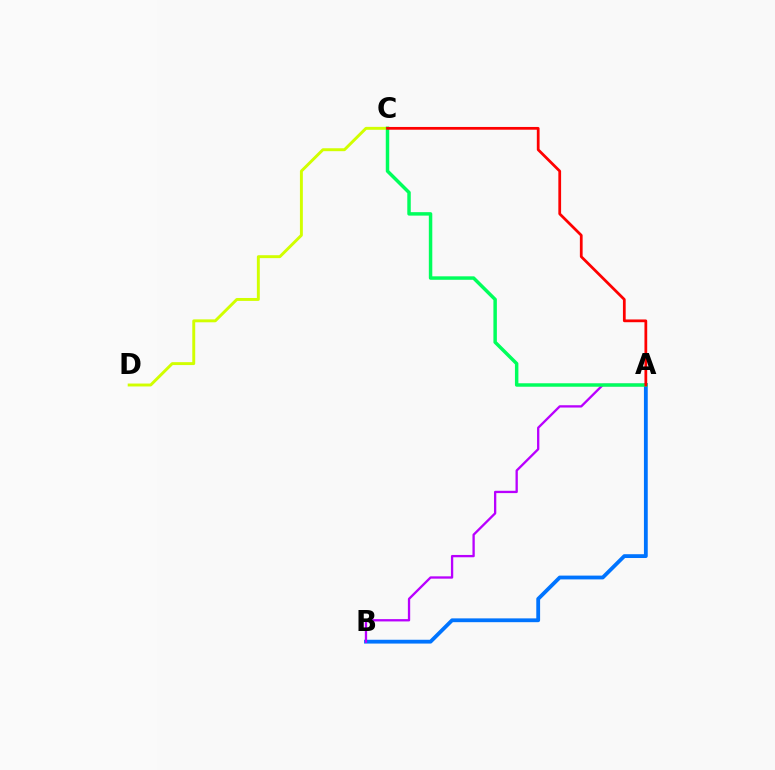{('A', 'B'): [{'color': '#0074ff', 'line_style': 'solid', 'thickness': 2.74}, {'color': '#b900ff', 'line_style': 'solid', 'thickness': 1.66}], ('C', 'D'): [{'color': '#d1ff00', 'line_style': 'solid', 'thickness': 2.1}], ('A', 'C'): [{'color': '#00ff5c', 'line_style': 'solid', 'thickness': 2.49}, {'color': '#ff0000', 'line_style': 'solid', 'thickness': 1.98}]}